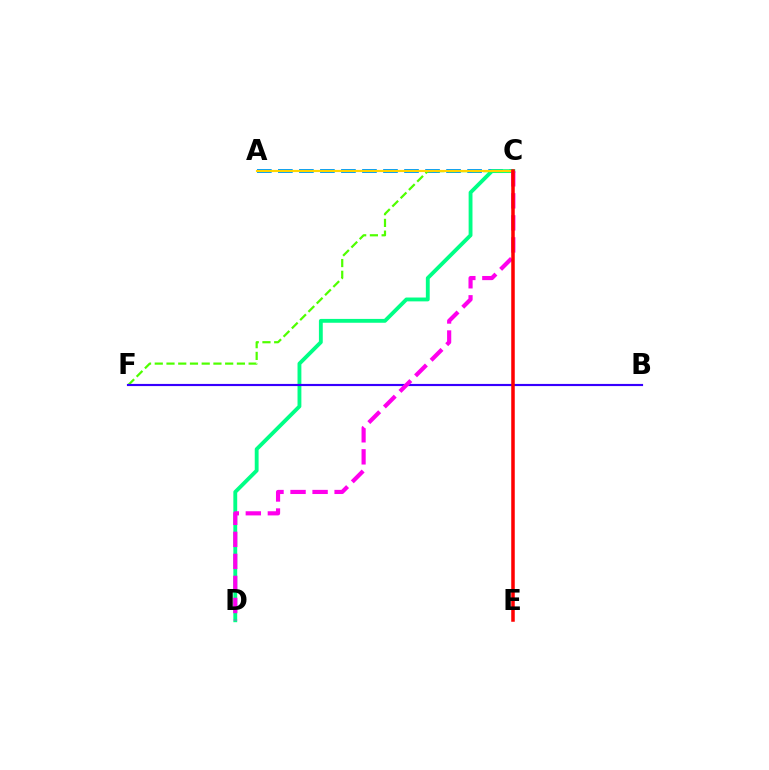{('A', 'C'): [{'color': '#009eff', 'line_style': 'dashed', 'thickness': 2.86}, {'color': '#ffd500', 'line_style': 'solid', 'thickness': 1.54}], ('C', 'D'): [{'color': '#00ff86', 'line_style': 'solid', 'thickness': 2.77}, {'color': '#ff00ed', 'line_style': 'dashed', 'thickness': 2.99}], ('C', 'F'): [{'color': '#4fff00', 'line_style': 'dashed', 'thickness': 1.59}], ('B', 'F'): [{'color': '#3700ff', 'line_style': 'solid', 'thickness': 1.55}], ('C', 'E'): [{'color': '#ff0000', 'line_style': 'solid', 'thickness': 2.53}]}